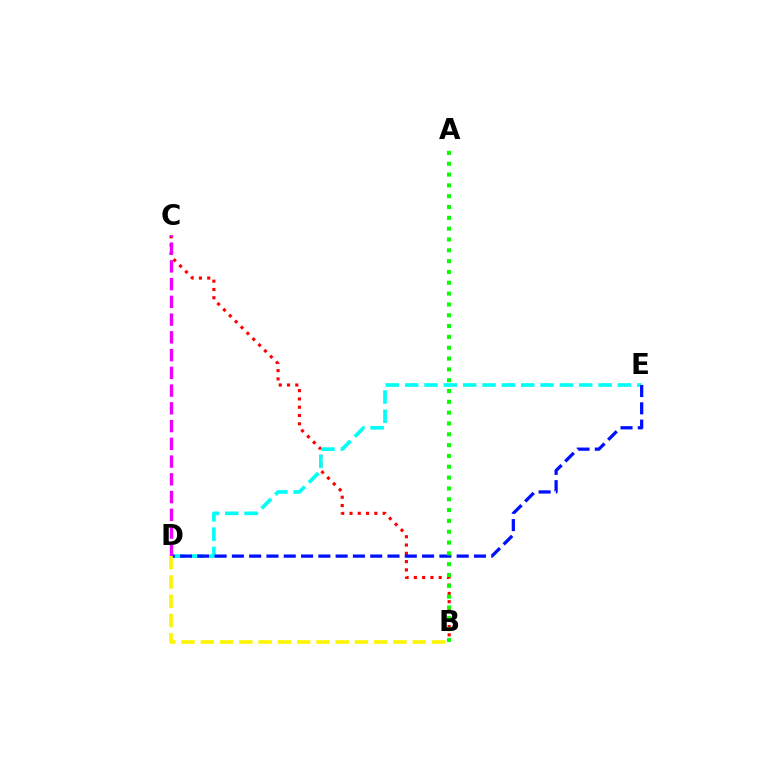{('B', 'C'): [{'color': '#ff0000', 'line_style': 'dotted', 'thickness': 2.25}], ('D', 'E'): [{'color': '#00fff6', 'line_style': 'dashed', 'thickness': 2.63}, {'color': '#0010ff', 'line_style': 'dashed', 'thickness': 2.35}], ('A', 'B'): [{'color': '#08ff00', 'line_style': 'dotted', 'thickness': 2.94}], ('C', 'D'): [{'color': '#ee00ff', 'line_style': 'dashed', 'thickness': 2.41}], ('B', 'D'): [{'color': '#fcf500', 'line_style': 'dashed', 'thickness': 2.62}]}